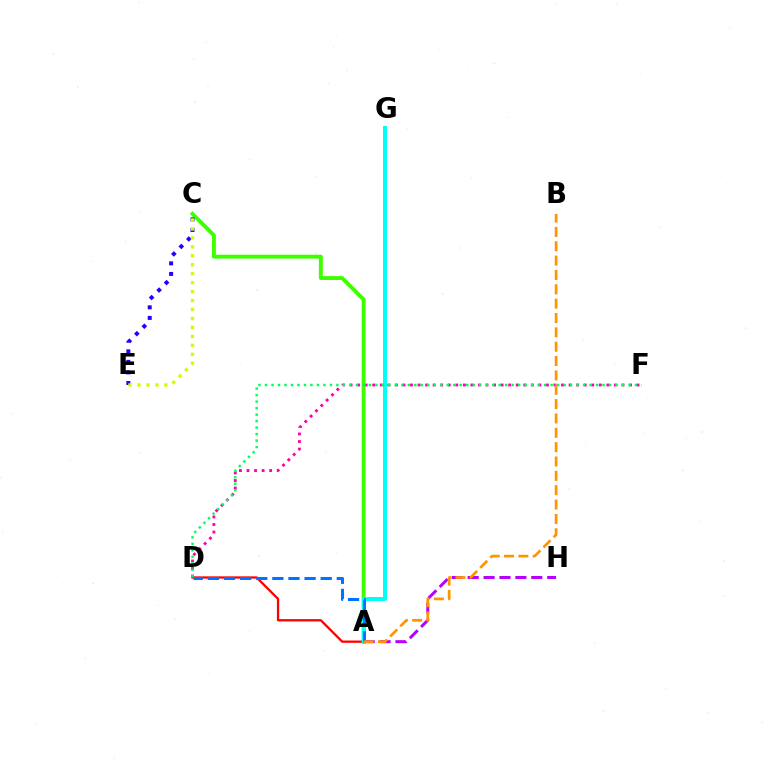{('A', 'H'): [{'color': '#b900ff', 'line_style': 'dashed', 'thickness': 2.16}], ('D', 'F'): [{'color': '#ff00ac', 'line_style': 'dotted', 'thickness': 2.05}, {'color': '#00ff5c', 'line_style': 'dotted', 'thickness': 1.76}], ('A', 'D'): [{'color': '#ff0000', 'line_style': 'solid', 'thickness': 1.66}, {'color': '#0074ff', 'line_style': 'dashed', 'thickness': 2.19}], ('A', 'C'): [{'color': '#3dff00', 'line_style': 'solid', 'thickness': 2.81}], ('A', 'G'): [{'color': '#00fff6', 'line_style': 'solid', 'thickness': 2.86}], ('A', 'B'): [{'color': '#ff9400', 'line_style': 'dashed', 'thickness': 1.95}], ('C', 'E'): [{'color': '#2500ff', 'line_style': 'dotted', 'thickness': 2.87}, {'color': '#d1ff00', 'line_style': 'dotted', 'thickness': 2.43}]}